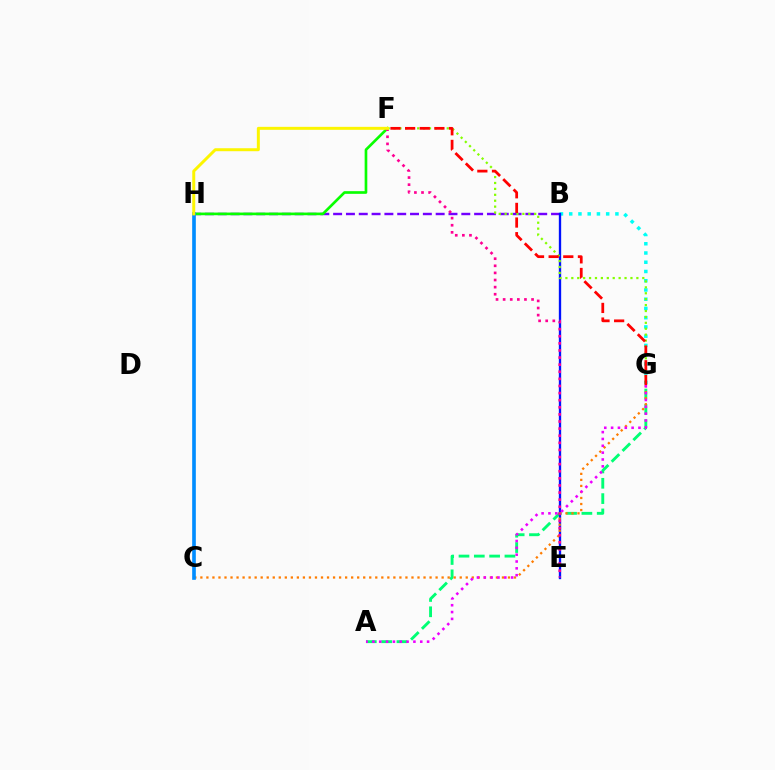{('B', 'H'): [{'color': '#7200ff', 'line_style': 'dashed', 'thickness': 1.74}], ('A', 'G'): [{'color': '#00ff74', 'line_style': 'dashed', 'thickness': 2.08}, {'color': '#ee00ff', 'line_style': 'dotted', 'thickness': 1.86}], ('F', 'H'): [{'color': '#08ff00', 'line_style': 'solid', 'thickness': 1.92}, {'color': '#fcf500', 'line_style': 'solid', 'thickness': 2.14}], ('B', 'G'): [{'color': '#00fff6', 'line_style': 'dotted', 'thickness': 2.51}], ('B', 'E'): [{'color': '#0010ff', 'line_style': 'solid', 'thickness': 1.68}], ('C', 'G'): [{'color': '#ff7c00', 'line_style': 'dotted', 'thickness': 1.64}], ('E', 'F'): [{'color': '#ff0094', 'line_style': 'dotted', 'thickness': 1.93}], ('F', 'G'): [{'color': '#84ff00', 'line_style': 'dotted', 'thickness': 1.61}, {'color': '#ff0000', 'line_style': 'dashed', 'thickness': 1.99}], ('C', 'H'): [{'color': '#008cff', 'line_style': 'solid', 'thickness': 2.63}]}